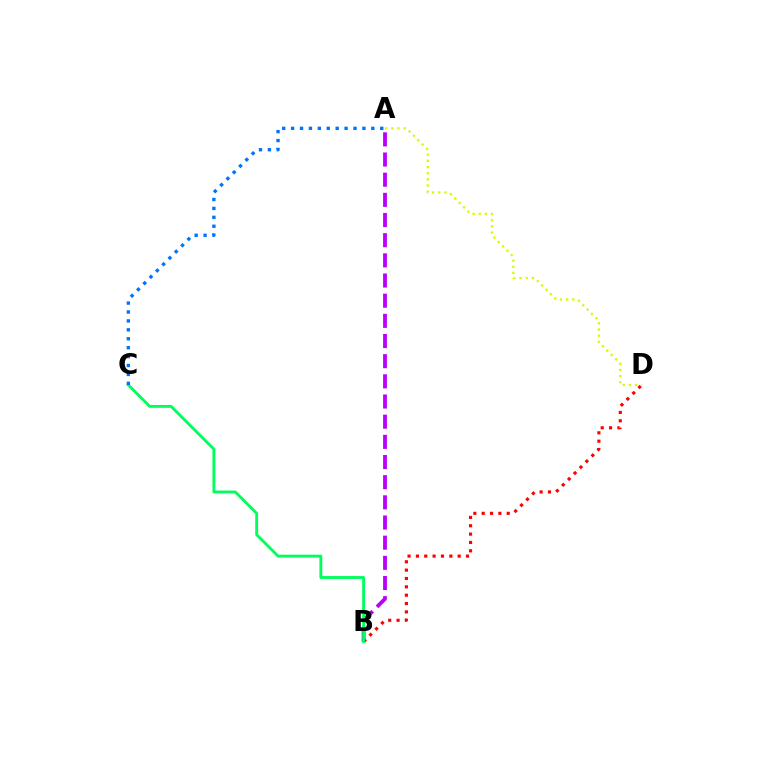{('B', 'D'): [{'color': '#ff0000', 'line_style': 'dotted', 'thickness': 2.27}], ('A', 'B'): [{'color': '#b900ff', 'line_style': 'dashed', 'thickness': 2.74}], ('B', 'C'): [{'color': '#00ff5c', 'line_style': 'solid', 'thickness': 2.06}], ('A', 'C'): [{'color': '#0074ff', 'line_style': 'dotted', 'thickness': 2.42}], ('A', 'D'): [{'color': '#d1ff00', 'line_style': 'dotted', 'thickness': 1.67}]}